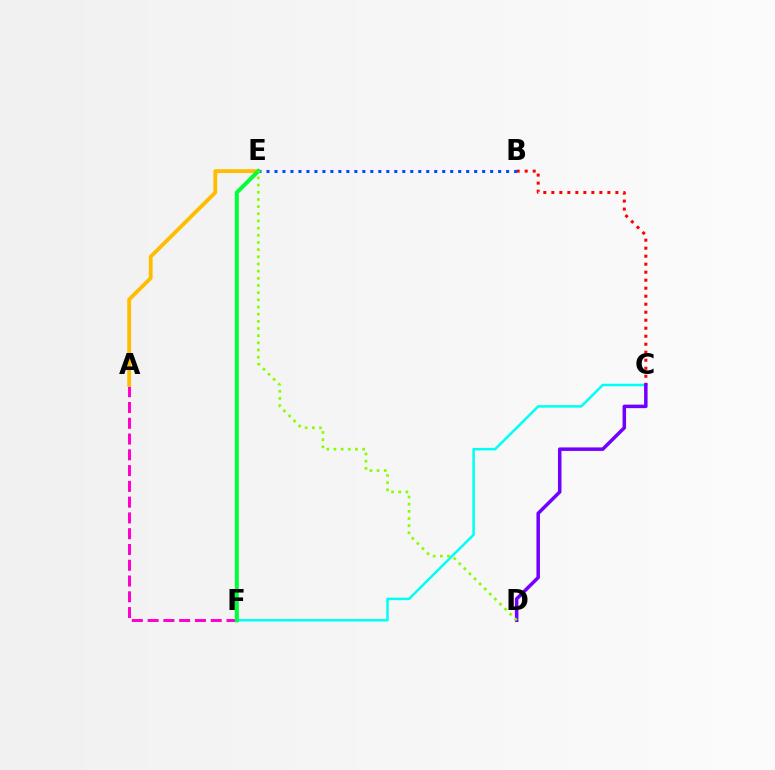{('B', 'C'): [{'color': '#ff0000', 'line_style': 'dotted', 'thickness': 2.18}], ('B', 'E'): [{'color': '#004bff', 'line_style': 'dotted', 'thickness': 2.17}], ('A', 'F'): [{'color': '#ff00cf', 'line_style': 'dashed', 'thickness': 2.14}], ('A', 'E'): [{'color': '#ffbd00', 'line_style': 'solid', 'thickness': 2.75}], ('C', 'F'): [{'color': '#00fff6', 'line_style': 'solid', 'thickness': 1.81}], ('E', 'F'): [{'color': '#00ff39', 'line_style': 'solid', 'thickness': 2.89}], ('C', 'D'): [{'color': '#7200ff', 'line_style': 'solid', 'thickness': 2.53}], ('D', 'E'): [{'color': '#84ff00', 'line_style': 'dotted', 'thickness': 1.95}]}